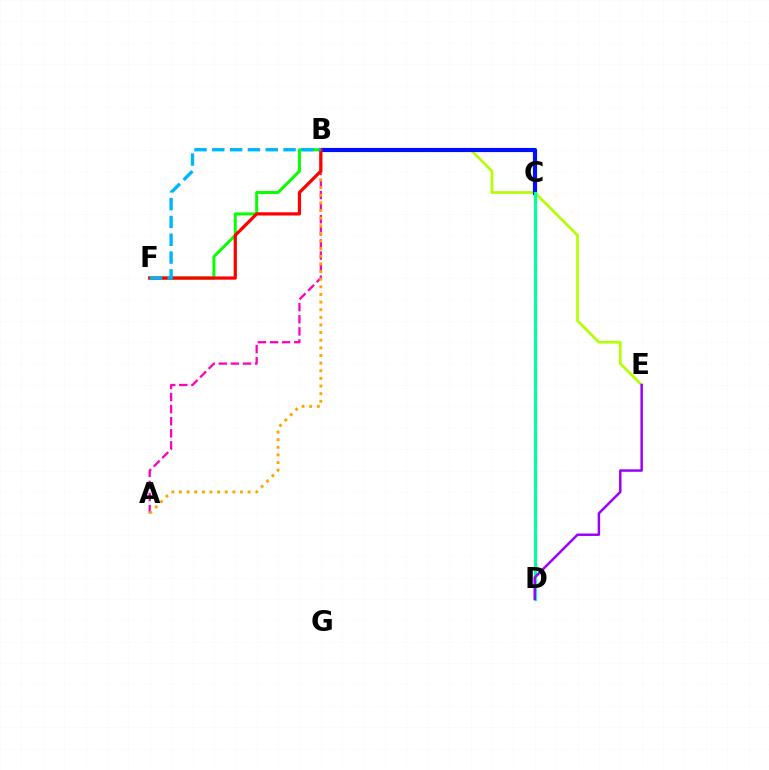{('B', 'E'): [{'color': '#b3ff00', 'line_style': 'solid', 'thickness': 1.94}], ('B', 'F'): [{'color': '#08ff00', 'line_style': 'solid', 'thickness': 2.14}, {'color': '#ff0000', 'line_style': 'solid', 'thickness': 2.33}, {'color': '#00b5ff', 'line_style': 'dashed', 'thickness': 2.42}], ('A', 'B'): [{'color': '#ff00bd', 'line_style': 'dashed', 'thickness': 1.64}, {'color': '#ffa500', 'line_style': 'dotted', 'thickness': 2.07}], ('B', 'C'): [{'color': '#0010ff', 'line_style': 'solid', 'thickness': 2.99}], ('C', 'D'): [{'color': '#00ff9d', 'line_style': 'solid', 'thickness': 2.27}], ('D', 'E'): [{'color': '#9b00ff', 'line_style': 'solid', 'thickness': 1.78}]}